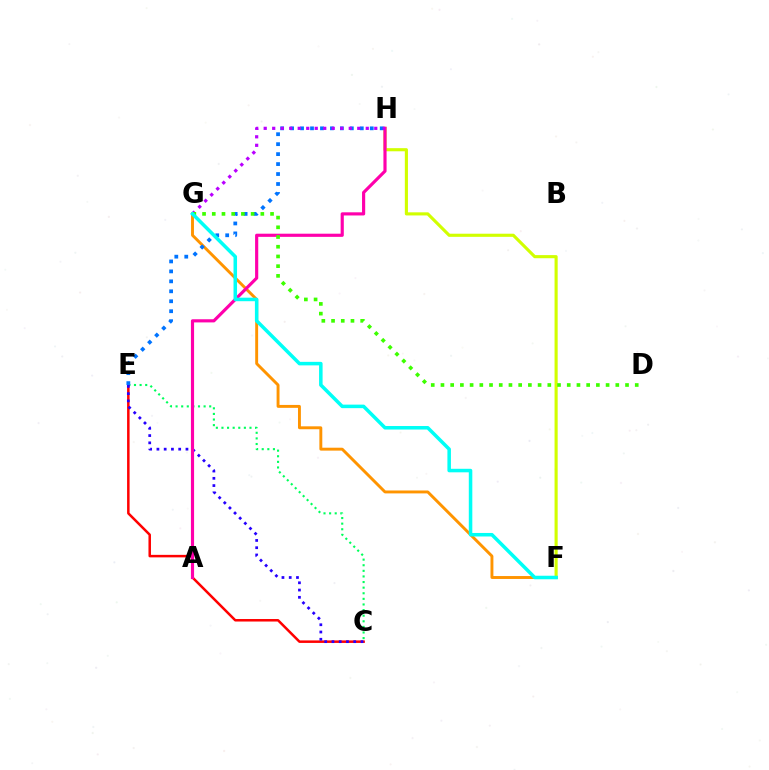{('C', 'E'): [{'color': '#00ff5c', 'line_style': 'dotted', 'thickness': 1.52}, {'color': '#ff0000', 'line_style': 'solid', 'thickness': 1.8}, {'color': '#2500ff', 'line_style': 'dotted', 'thickness': 1.97}], ('F', 'G'): [{'color': '#ff9400', 'line_style': 'solid', 'thickness': 2.1}, {'color': '#00fff6', 'line_style': 'solid', 'thickness': 2.54}], ('F', 'H'): [{'color': '#d1ff00', 'line_style': 'solid', 'thickness': 2.25}], ('A', 'H'): [{'color': '#ff00ac', 'line_style': 'solid', 'thickness': 2.27}], ('E', 'H'): [{'color': '#0074ff', 'line_style': 'dotted', 'thickness': 2.71}], ('G', 'H'): [{'color': '#b900ff', 'line_style': 'dotted', 'thickness': 2.31}], ('D', 'G'): [{'color': '#3dff00', 'line_style': 'dotted', 'thickness': 2.64}]}